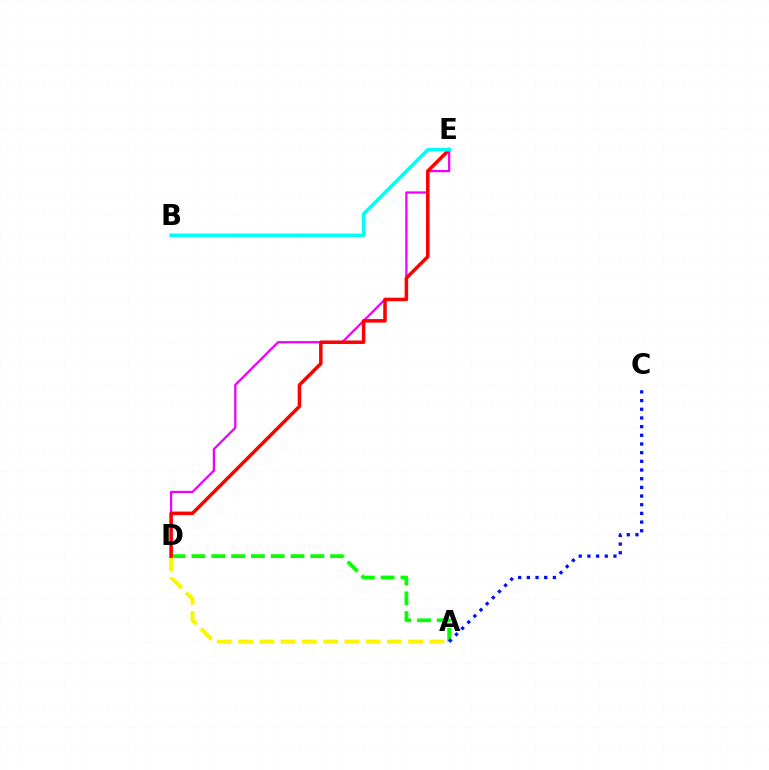{('A', 'D'): [{'color': '#08ff00', 'line_style': 'dashed', 'thickness': 2.69}, {'color': '#fcf500', 'line_style': 'dashed', 'thickness': 2.89}], ('A', 'C'): [{'color': '#0010ff', 'line_style': 'dotted', 'thickness': 2.36}], ('D', 'E'): [{'color': '#ee00ff', 'line_style': 'solid', 'thickness': 1.62}, {'color': '#ff0000', 'line_style': 'solid', 'thickness': 2.53}], ('B', 'E'): [{'color': '#00fff6', 'line_style': 'solid', 'thickness': 2.53}]}